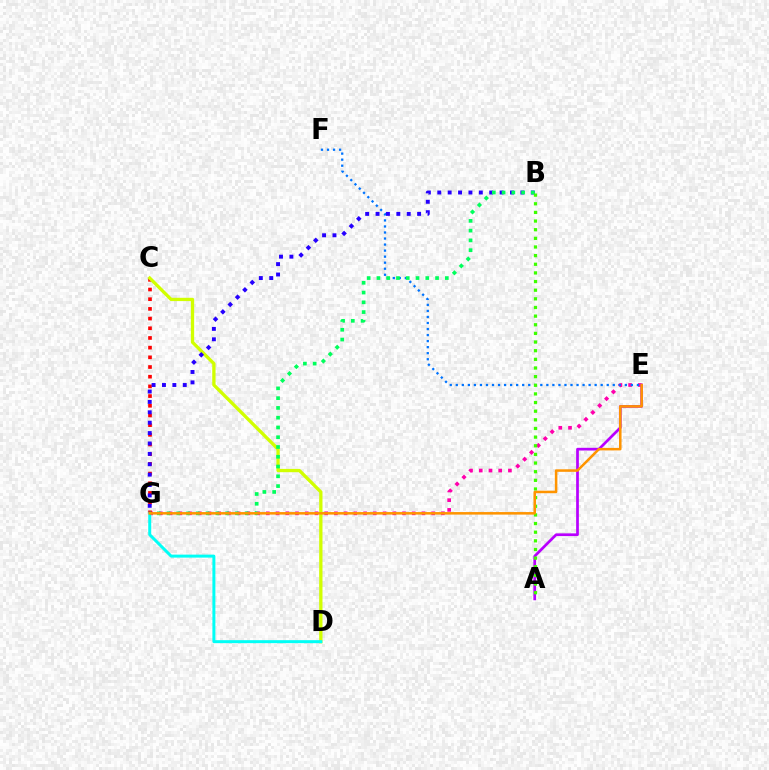{('E', 'G'): [{'color': '#ff00ac', 'line_style': 'dotted', 'thickness': 2.64}, {'color': '#ff9400', 'line_style': 'solid', 'thickness': 1.82}], ('C', 'G'): [{'color': '#ff0000', 'line_style': 'dotted', 'thickness': 2.63}], ('C', 'D'): [{'color': '#d1ff00', 'line_style': 'solid', 'thickness': 2.38}], ('E', 'F'): [{'color': '#0074ff', 'line_style': 'dotted', 'thickness': 1.64}], ('A', 'E'): [{'color': '#b900ff', 'line_style': 'solid', 'thickness': 1.95}], ('D', 'G'): [{'color': '#00fff6', 'line_style': 'solid', 'thickness': 2.15}], ('B', 'G'): [{'color': '#2500ff', 'line_style': 'dotted', 'thickness': 2.82}, {'color': '#00ff5c', 'line_style': 'dotted', 'thickness': 2.65}], ('A', 'B'): [{'color': '#3dff00', 'line_style': 'dotted', 'thickness': 2.35}]}